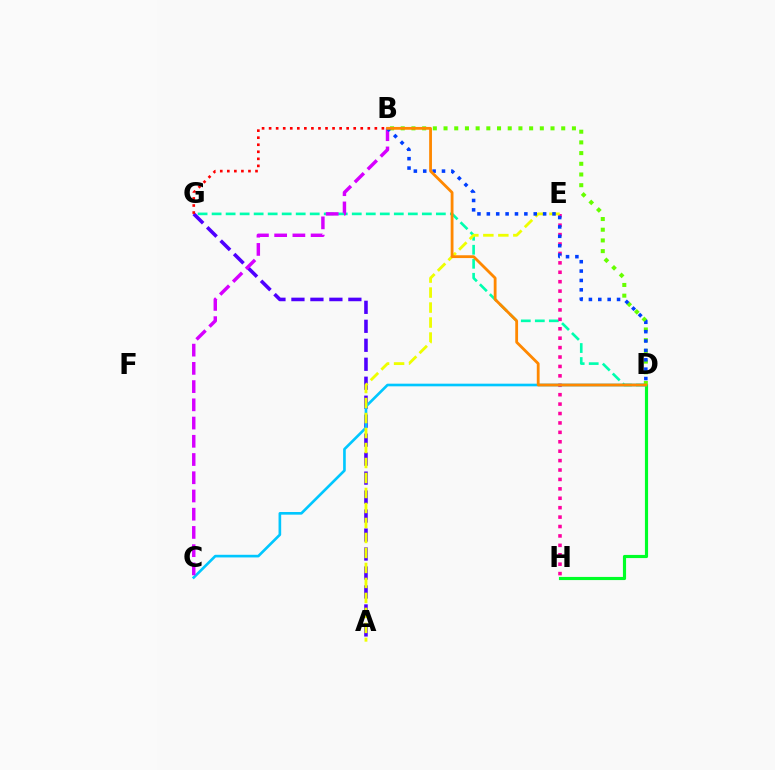{('D', 'H'): [{'color': '#00ff27', 'line_style': 'solid', 'thickness': 2.27}], ('D', 'G'): [{'color': '#00ffaf', 'line_style': 'dashed', 'thickness': 1.9}], ('E', 'H'): [{'color': '#ff00a0', 'line_style': 'dotted', 'thickness': 2.56}], ('A', 'G'): [{'color': '#4f00ff', 'line_style': 'dashed', 'thickness': 2.58}], ('C', 'D'): [{'color': '#00c7ff', 'line_style': 'solid', 'thickness': 1.9}], ('B', 'C'): [{'color': '#d600ff', 'line_style': 'dashed', 'thickness': 2.48}], ('A', 'E'): [{'color': '#eeff00', 'line_style': 'dashed', 'thickness': 2.04}], ('B', 'D'): [{'color': '#66ff00', 'line_style': 'dotted', 'thickness': 2.91}, {'color': '#003fff', 'line_style': 'dotted', 'thickness': 2.55}, {'color': '#ff8800', 'line_style': 'solid', 'thickness': 2.02}], ('B', 'G'): [{'color': '#ff0000', 'line_style': 'dotted', 'thickness': 1.92}]}